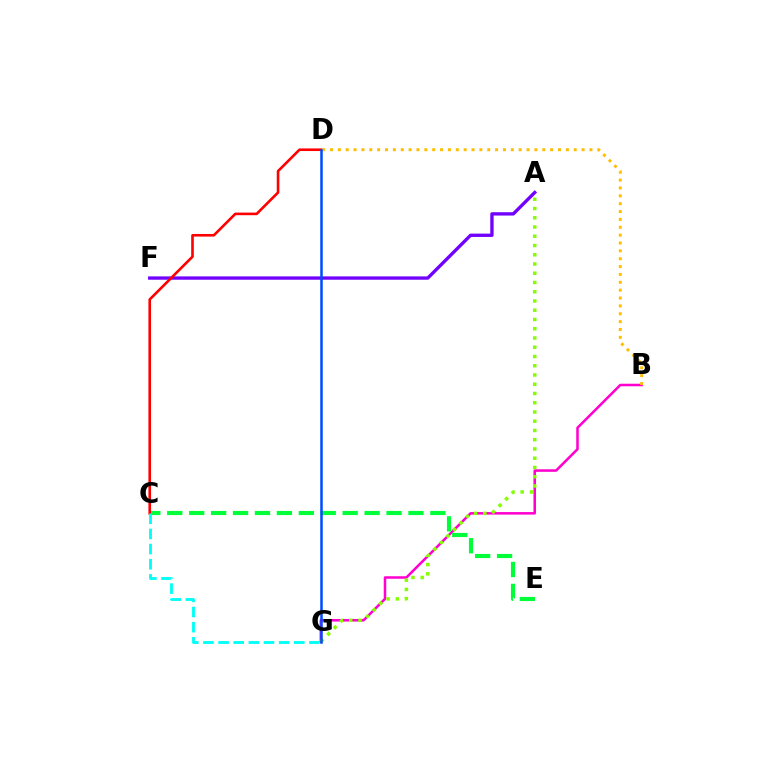{('B', 'G'): [{'color': '#ff00cf', 'line_style': 'solid', 'thickness': 1.82}], ('A', 'F'): [{'color': '#7200ff', 'line_style': 'solid', 'thickness': 2.4}], ('C', 'E'): [{'color': '#00ff39', 'line_style': 'dashed', 'thickness': 2.98}], ('B', 'D'): [{'color': '#ffbd00', 'line_style': 'dotted', 'thickness': 2.14}], ('C', 'D'): [{'color': '#ff0000', 'line_style': 'solid', 'thickness': 1.88}], ('C', 'G'): [{'color': '#00fff6', 'line_style': 'dashed', 'thickness': 2.06}], ('A', 'G'): [{'color': '#84ff00', 'line_style': 'dotted', 'thickness': 2.51}], ('D', 'G'): [{'color': '#004bff', 'line_style': 'solid', 'thickness': 1.81}]}